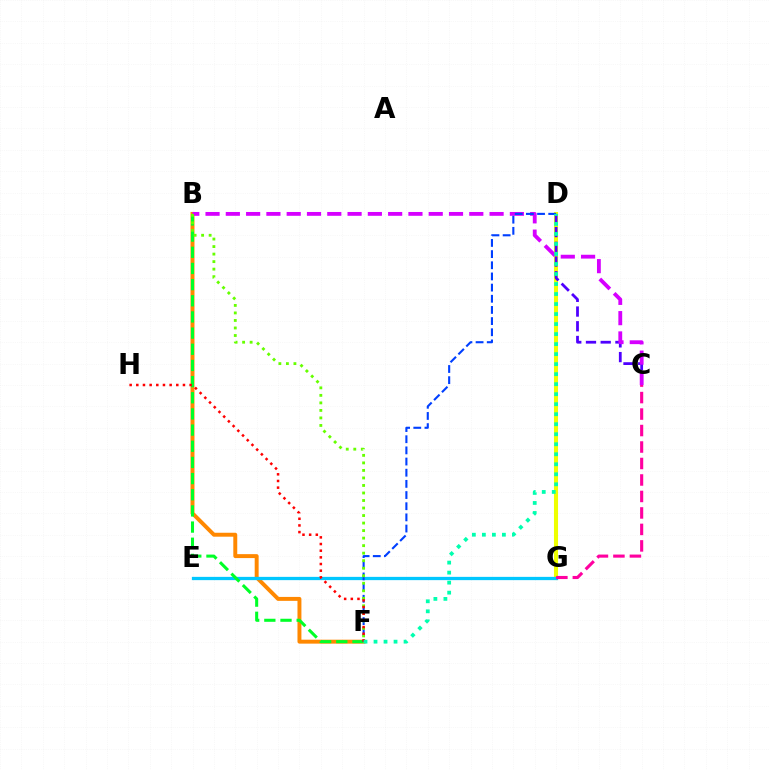{('D', 'G'): [{'color': '#eeff00', 'line_style': 'solid', 'thickness': 2.93}], ('B', 'F'): [{'color': '#ff8800', 'line_style': 'solid', 'thickness': 2.84}, {'color': '#00ff27', 'line_style': 'dashed', 'thickness': 2.2}, {'color': '#66ff00', 'line_style': 'dotted', 'thickness': 2.04}], ('C', 'D'): [{'color': '#4f00ff', 'line_style': 'dashed', 'thickness': 2.0}], ('E', 'G'): [{'color': '#00c7ff', 'line_style': 'solid', 'thickness': 2.35}], ('B', 'C'): [{'color': '#d600ff', 'line_style': 'dashed', 'thickness': 2.76}], ('C', 'G'): [{'color': '#ff00a0', 'line_style': 'dashed', 'thickness': 2.24}], ('D', 'F'): [{'color': '#003fff', 'line_style': 'dashed', 'thickness': 1.52}, {'color': '#00ffaf', 'line_style': 'dotted', 'thickness': 2.72}], ('F', 'H'): [{'color': '#ff0000', 'line_style': 'dotted', 'thickness': 1.81}]}